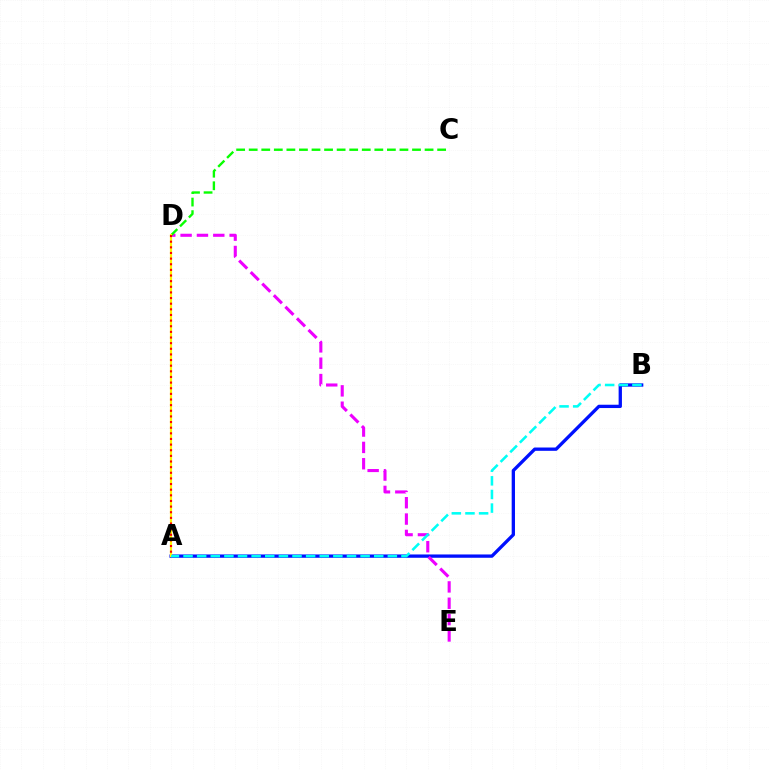{('A', 'B'): [{'color': '#0010ff', 'line_style': 'solid', 'thickness': 2.38}, {'color': '#00fff6', 'line_style': 'dashed', 'thickness': 1.85}], ('D', 'E'): [{'color': '#ee00ff', 'line_style': 'dashed', 'thickness': 2.22}], ('C', 'D'): [{'color': '#08ff00', 'line_style': 'dashed', 'thickness': 1.71}], ('A', 'D'): [{'color': '#fcf500', 'line_style': 'solid', 'thickness': 1.56}, {'color': '#ff0000', 'line_style': 'dotted', 'thickness': 1.53}]}